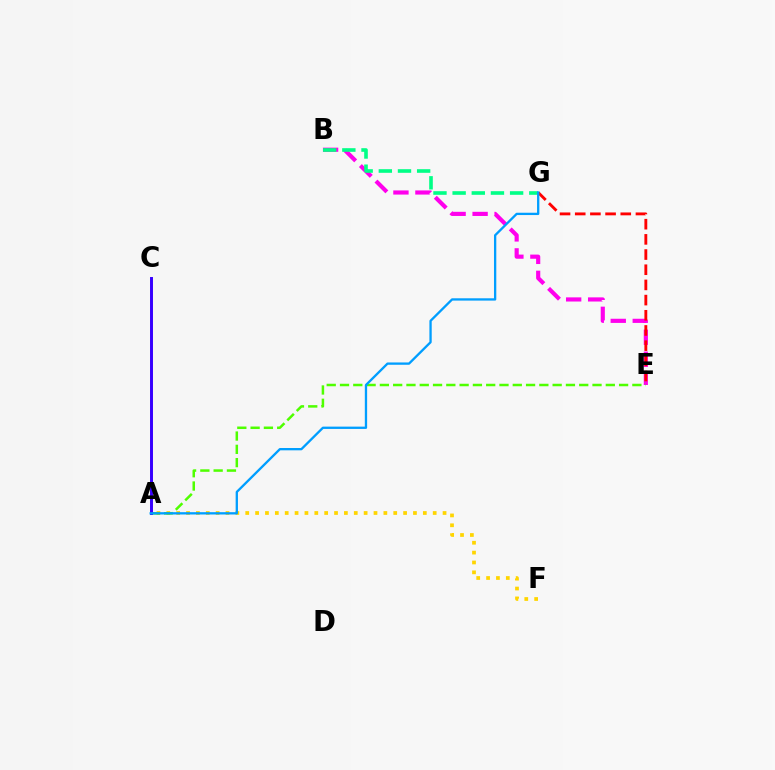{('B', 'E'): [{'color': '#ff00ed', 'line_style': 'dashed', 'thickness': 2.99}], ('E', 'G'): [{'color': '#ff0000', 'line_style': 'dashed', 'thickness': 2.06}], ('B', 'G'): [{'color': '#00ff86', 'line_style': 'dashed', 'thickness': 2.6}], ('A', 'F'): [{'color': '#ffd500', 'line_style': 'dotted', 'thickness': 2.68}], ('A', 'E'): [{'color': '#4fff00', 'line_style': 'dashed', 'thickness': 1.81}], ('A', 'C'): [{'color': '#3700ff', 'line_style': 'solid', 'thickness': 2.12}], ('A', 'G'): [{'color': '#009eff', 'line_style': 'solid', 'thickness': 1.66}]}